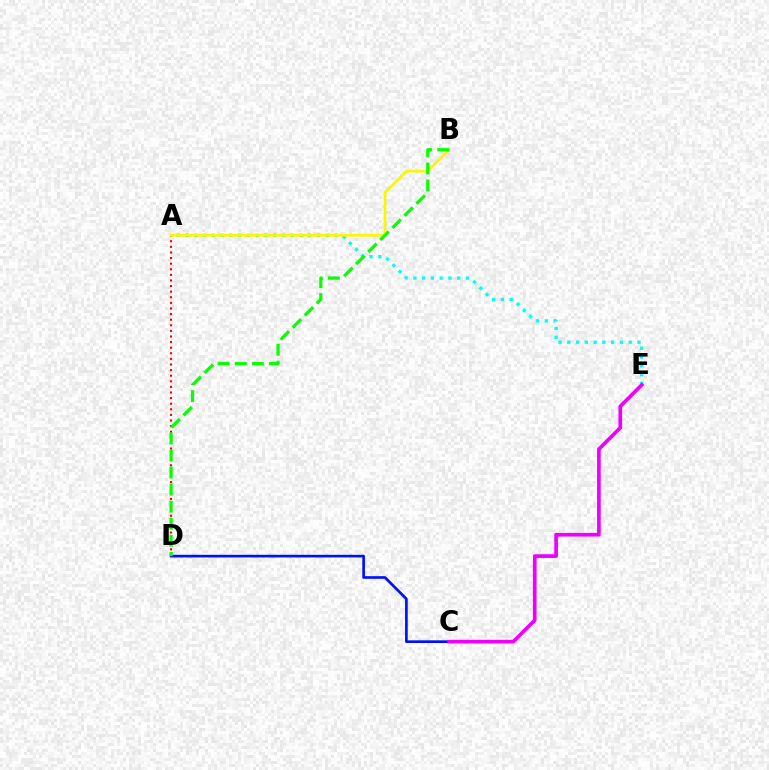{('A', 'E'): [{'color': '#00fff6', 'line_style': 'dotted', 'thickness': 2.38}], ('C', 'D'): [{'color': '#0010ff', 'line_style': 'solid', 'thickness': 1.92}], ('A', 'D'): [{'color': '#ff0000', 'line_style': 'dotted', 'thickness': 1.52}], ('C', 'E'): [{'color': '#ee00ff', 'line_style': 'solid', 'thickness': 2.65}], ('A', 'B'): [{'color': '#fcf500', 'line_style': 'solid', 'thickness': 1.9}], ('B', 'D'): [{'color': '#08ff00', 'line_style': 'dashed', 'thickness': 2.32}]}